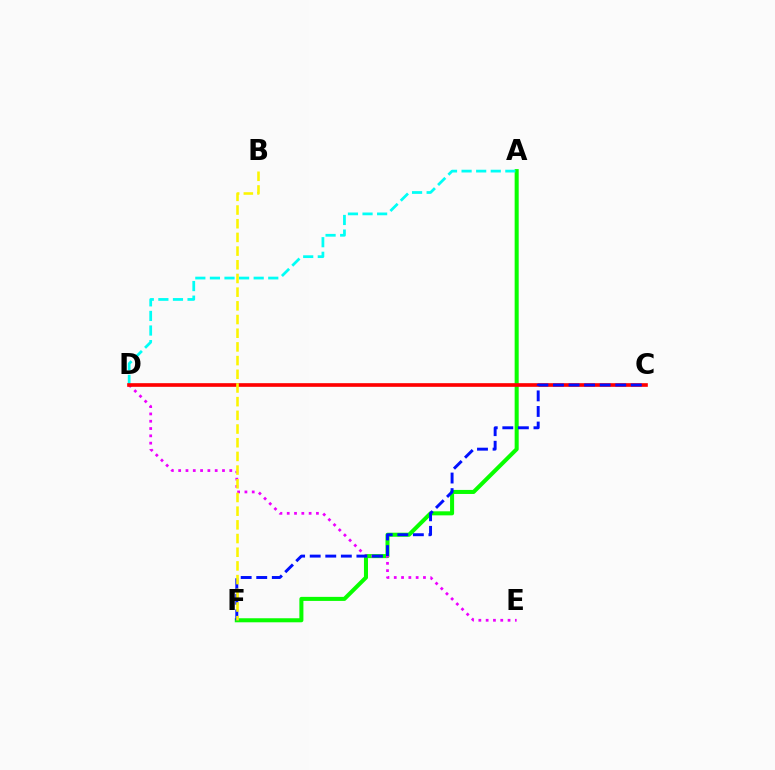{('A', 'F'): [{'color': '#08ff00', 'line_style': 'solid', 'thickness': 2.91}], ('A', 'D'): [{'color': '#00fff6', 'line_style': 'dashed', 'thickness': 1.98}], ('D', 'E'): [{'color': '#ee00ff', 'line_style': 'dotted', 'thickness': 1.98}], ('C', 'D'): [{'color': '#ff0000', 'line_style': 'solid', 'thickness': 2.63}], ('C', 'F'): [{'color': '#0010ff', 'line_style': 'dashed', 'thickness': 2.12}], ('B', 'F'): [{'color': '#fcf500', 'line_style': 'dashed', 'thickness': 1.86}]}